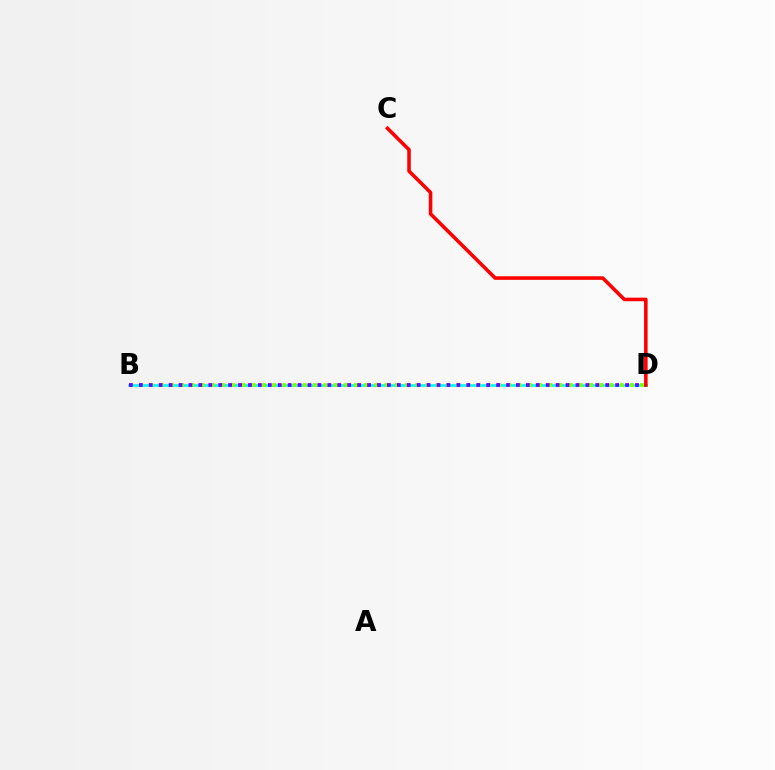{('B', 'D'): [{'color': '#00fff6', 'line_style': 'solid', 'thickness': 1.94}, {'color': '#84ff00', 'line_style': 'dotted', 'thickness': 2.78}, {'color': '#7200ff', 'line_style': 'dotted', 'thickness': 2.7}], ('C', 'D'): [{'color': '#ff0000', 'line_style': 'solid', 'thickness': 2.57}]}